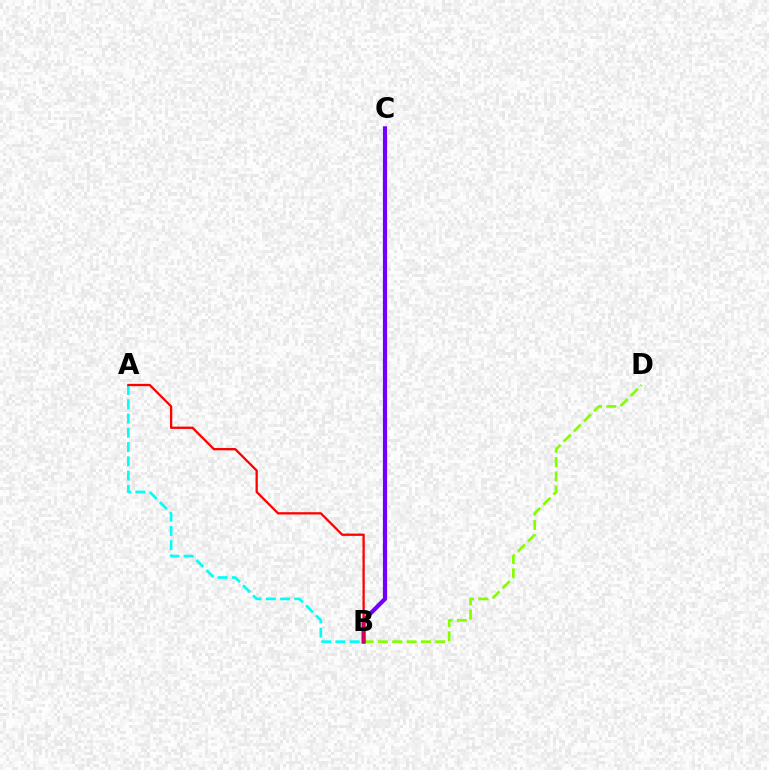{('B', 'D'): [{'color': '#84ff00', 'line_style': 'dashed', 'thickness': 1.95}], ('B', 'C'): [{'color': '#7200ff', 'line_style': 'solid', 'thickness': 3.0}], ('A', 'B'): [{'color': '#00fff6', 'line_style': 'dashed', 'thickness': 1.94}, {'color': '#ff0000', 'line_style': 'solid', 'thickness': 1.65}]}